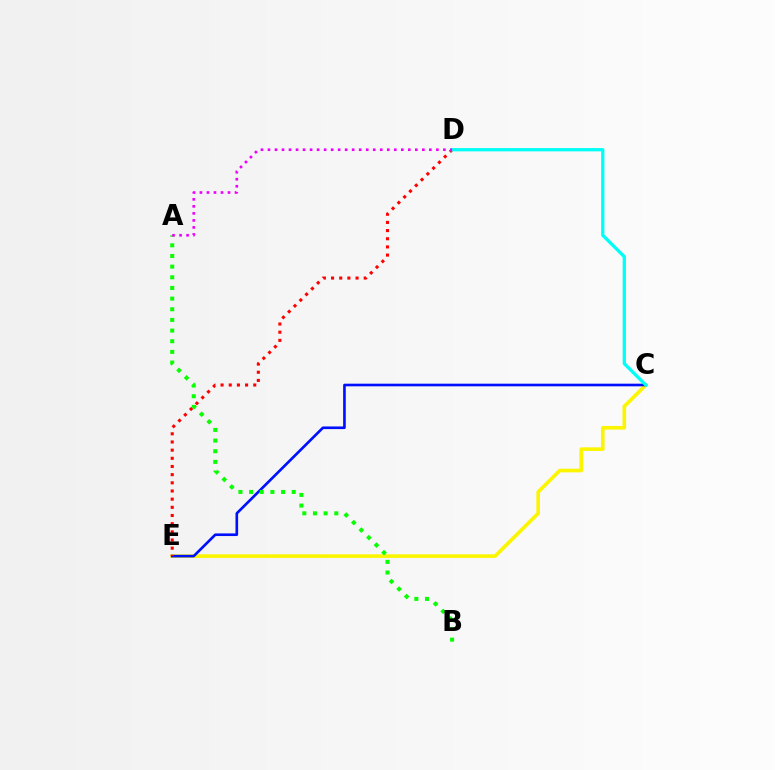{('C', 'E'): [{'color': '#fcf500', 'line_style': 'solid', 'thickness': 2.61}, {'color': '#0010ff', 'line_style': 'solid', 'thickness': 1.9}], ('D', 'E'): [{'color': '#ff0000', 'line_style': 'dotted', 'thickness': 2.22}], ('C', 'D'): [{'color': '#00fff6', 'line_style': 'solid', 'thickness': 2.36}], ('A', 'B'): [{'color': '#08ff00', 'line_style': 'dotted', 'thickness': 2.9}], ('A', 'D'): [{'color': '#ee00ff', 'line_style': 'dotted', 'thickness': 1.91}]}